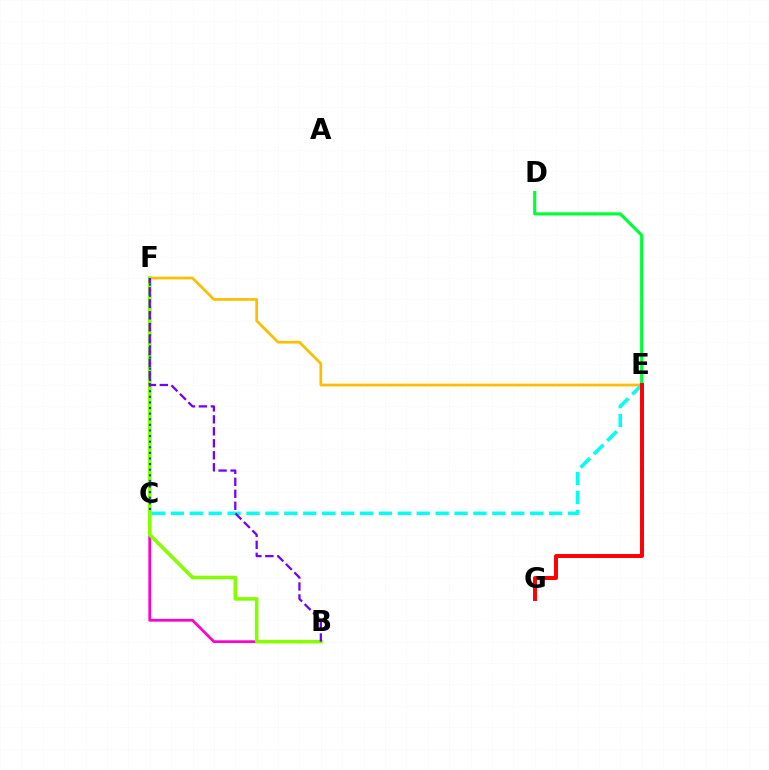{('E', 'F'): [{'color': '#ffbd00', 'line_style': 'solid', 'thickness': 1.97}], ('D', 'E'): [{'color': '#00ff39', 'line_style': 'solid', 'thickness': 2.27}], ('B', 'C'): [{'color': '#ff00cf', 'line_style': 'solid', 'thickness': 1.98}], ('B', 'F'): [{'color': '#84ff00', 'line_style': 'solid', 'thickness': 2.56}, {'color': '#7200ff', 'line_style': 'dashed', 'thickness': 1.63}], ('C', 'E'): [{'color': '#00fff6', 'line_style': 'dashed', 'thickness': 2.57}], ('C', 'F'): [{'color': '#004bff', 'line_style': 'dotted', 'thickness': 1.52}], ('E', 'G'): [{'color': '#ff0000', 'line_style': 'solid', 'thickness': 2.84}]}